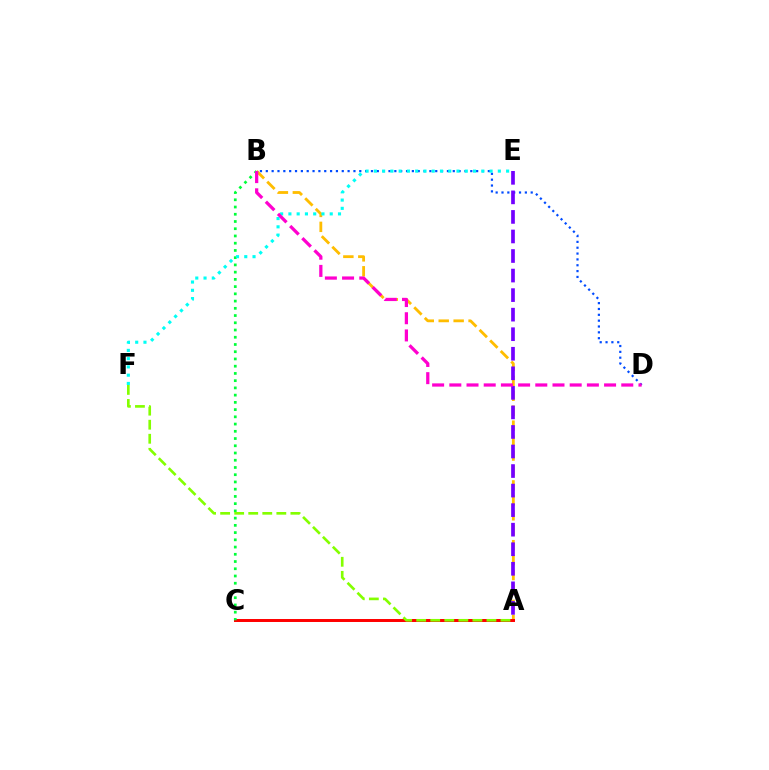{('B', 'D'): [{'color': '#004bff', 'line_style': 'dotted', 'thickness': 1.59}, {'color': '#ff00cf', 'line_style': 'dashed', 'thickness': 2.34}], ('A', 'B'): [{'color': '#ffbd00', 'line_style': 'dashed', 'thickness': 2.03}], ('A', 'C'): [{'color': '#ff0000', 'line_style': 'solid', 'thickness': 2.14}], ('B', 'C'): [{'color': '#00ff39', 'line_style': 'dotted', 'thickness': 1.97}], ('E', 'F'): [{'color': '#00fff6', 'line_style': 'dotted', 'thickness': 2.25}], ('A', 'F'): [{'color': '#84ff00', 'line_style': 'dashed', 'thickness': 1.91}], ('A', 'E'): [{'color': '#7200ff', 'line_style': 'dashed', 'thickness': 2.66}]}